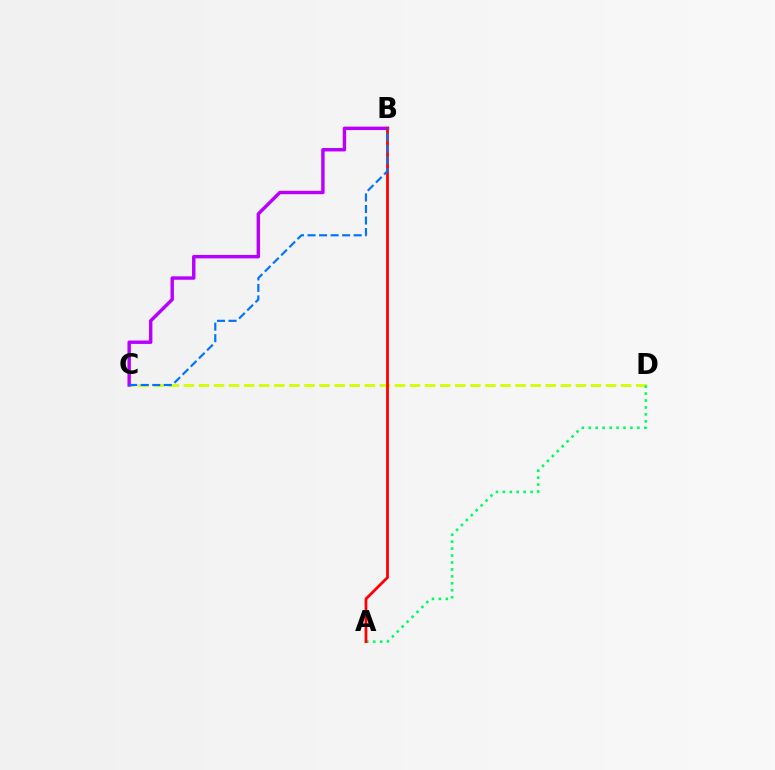{('C', 'D'): [{'color': '#d1ff00', 'line_style': 'dashed', 'thickness': 2.05}], ('A', 'D'): [{'color': '#00ff5c', 'line_style': 'dotted', 'thickness': 1.89}], ('B', 'C'): [{'color': '#b900ff', 'line_style': 'solid', 'thickness': 2.47}, {'color': '#0074ff', 'line_style': 'dashed', 'thickness': 1.57}], ('A', 'B'): [{'color': '#ff0000', 'line_style': 'solid', 'thickness': 1.99}]}